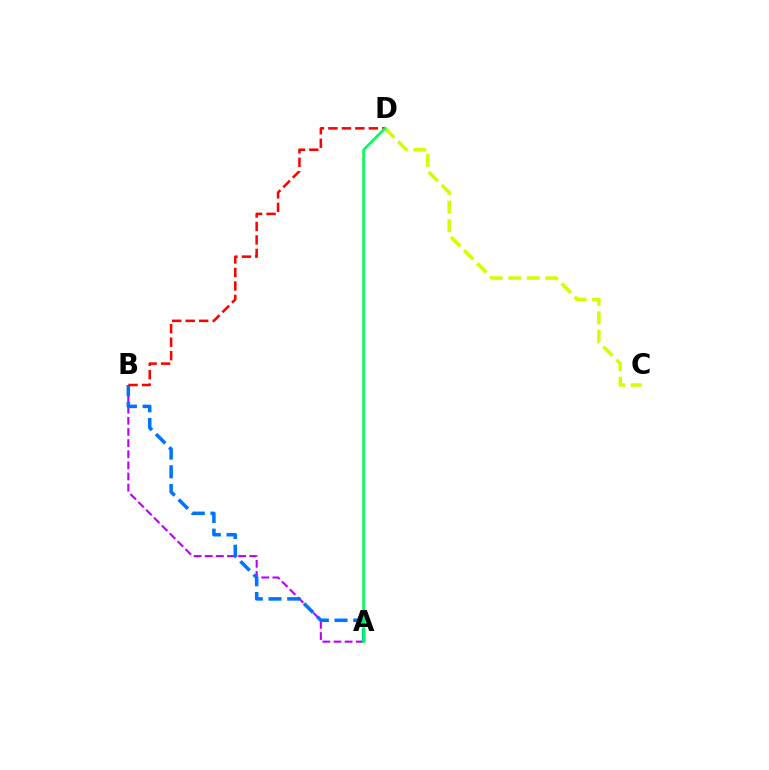{('C', 'D'): [{'color': '#d1ff00', 'line_style': 'dashed', 'thickness': 2.52}], ('A', 'B'): [{'color': '#b900ff', 'line_style': 'dashed', 'thickness': 1.51}, {'color': '#0074ff', 'line_style': 'dashed', 'thickness': 2.54}], ('B', 'D'): [{'color': '#ff0000', 'line_style': 'dashed', 'thickness': 1.83}], ('A', 'D'): [{'color': '#00ff5c', 'line_style': 'solid', 'thickness': 1.92}]}